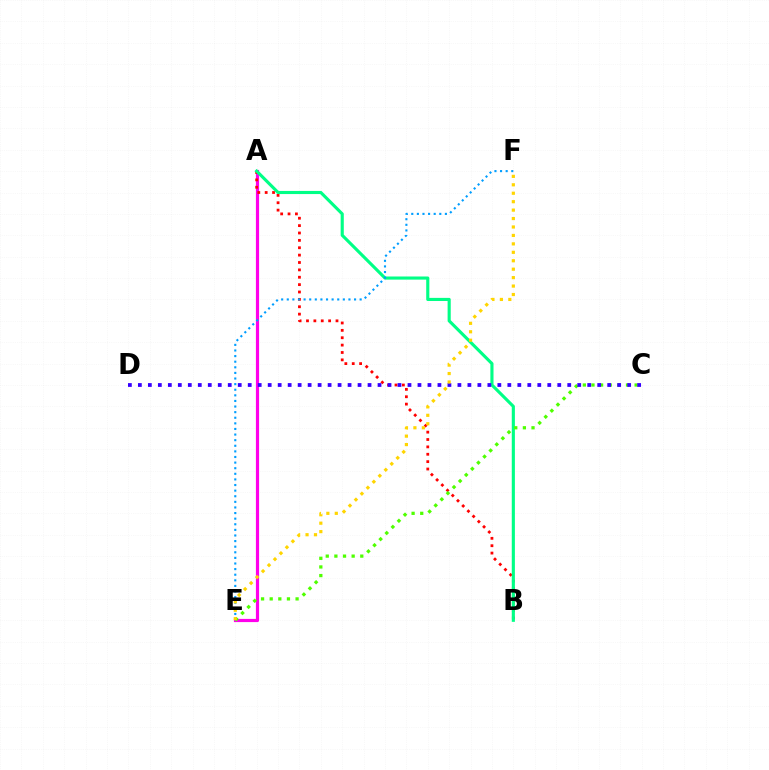{('A', 'E'): [{'color': '#ff00ed', 'line_style': 'solid', 'thickness': 2.3}], ('A', 'B'): [{'color': '#ff0000', 'line_style': 'dotted', 'thickness': 2.0}, {'color': '#00ff86', 'line_style': 'solid', 'thickness': 2.25}], ('C', 'E'): [{'color': '#4fff00', 'line_style': 'dotted', 'thickness': 2.34}], ('C', 'D'): [{'color': '#3700ff', 'line_style': 'dotted', 'thickness': 2.71}], ('E', 'F'): [{'color': '#009eff', 'line_style': 'dotted', 'thickness': 1.52}, {'color': '#ffd500', 'line_style': 'dotted', 'thickness': 2.29}]}